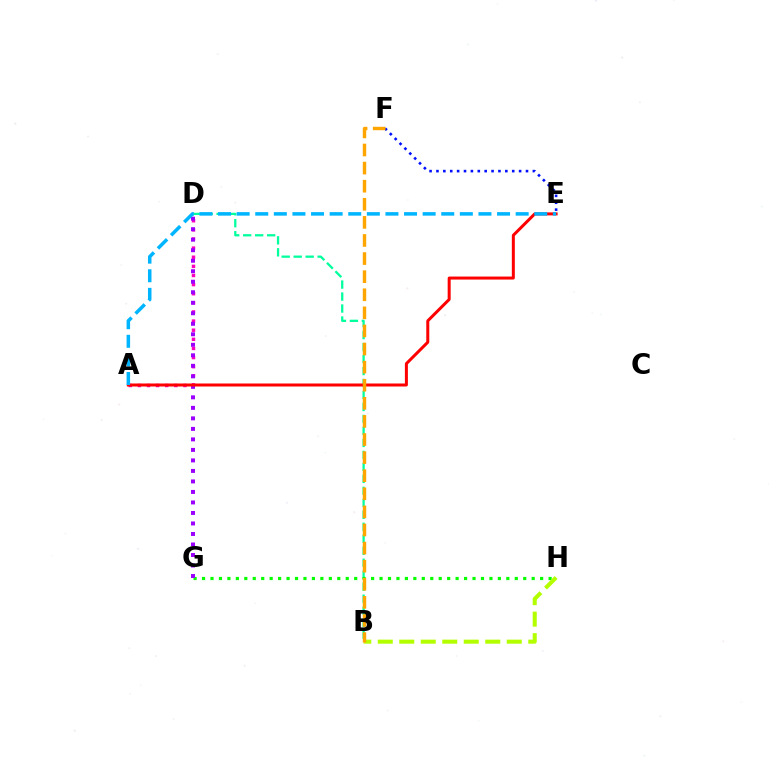{('A', 'D'): [{'color': '#ff00bd', 'line_style': 'dotted', 'thickness': 2.48}], ('B', 'D'): [{'color': '#00ff9d', 'line_style': 'dashed', 'thickness': 1.63}], ('G', 'H'): [{'color': '#08ff00', 'line_style': 'dotted', 'thickness': 2.3}], ('D', 'G'): [{'color': '#9b00ff', 'line_style': 'dotted', 'thickness': 2.86}], ('A', 'E'): [{'color': '#ff0000', 'line_style': 'solid', 'thickness': 2.16}, {'color': '#00b5ff', 'line_style': 'dashed', 'thickness': 2.53}], ('E', 'F'): [{'color': '#0010ff', 'line_style': 'dotted', 'thickness': 1.87}], ('B', 'H'): [{'color': '#b3ff00', 'line_style': 'dashed', 'thickness': 2.92}], ('B', 'F'): [{'color': '#ffa500', 'line_style': 'dashed', 'thickness': 2.46}]}